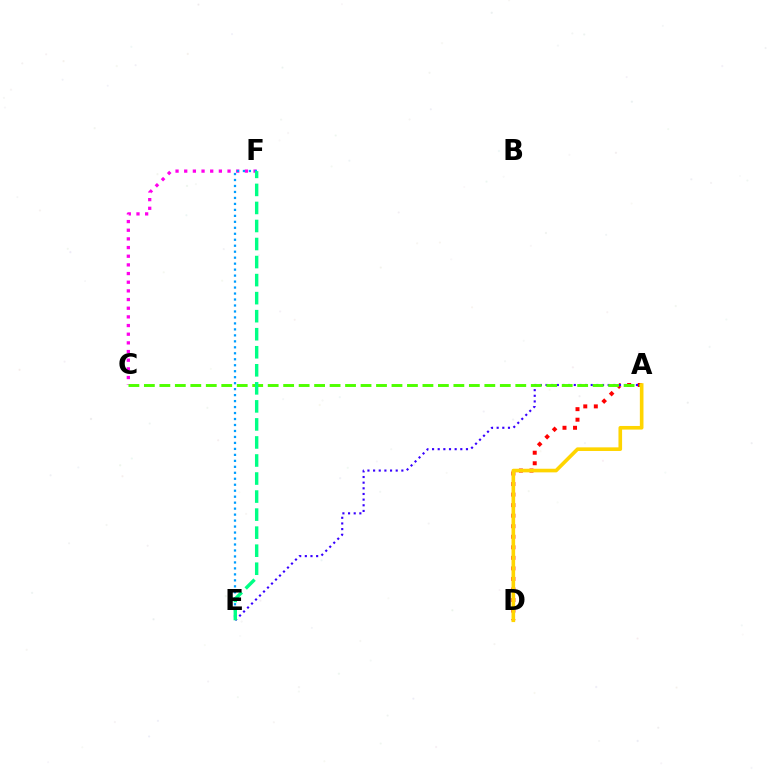{('C', 'F'): [{'color': '#ff00ed', 'line_style': 'dotted', 'thickness': 2.35}], ('E', 'F'): [{'color': '#009eff', 'line_style': 'dotted', 'thickness': 1.62}, {'color': '#00ff86', 'line_style': 'dashed', 'thickness': 2.45}], ('A', 'D'): [{'color': '#ff0000', 'line_style': 'dotted', 'thickness': 2.86}, {'color': '#ffd500', 'line_style': 'solid', 'thickness': 2.61}], ('A', 'E'): [{'color': '#3700ff', 'line_style': 'dotted', 'thickness': 1.54}], ('A', 'C'): [{'color': '#4fff00', 'line_style': 'dashed', 'thickness': 2.1}]}